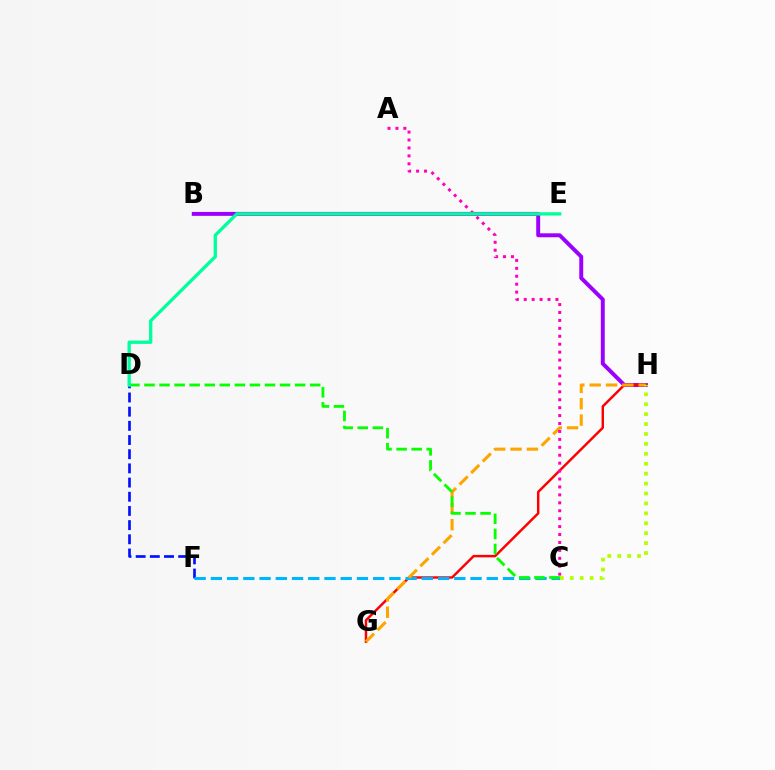{('B', 'H'): [{'color': '#9b00ff', 'line_style': 'solid', 'thickness': 2.83}], ('G', 'H'): [{'color': '#ff0000', 'line_style': 'solid', 'thickness': 1.77}, {'color': '#ffa500', 'line_style': 'dashed', 'thickness': 2.22}], ('D', 'F'): [{'color': '#0010ff', 'line_style': 'dashed', 'thickness': 1.93}], ('C', 'F'): [{'color': '#00b5ff', 'line_style': 'dashed', 'thickness': 2.2}], ('A', 'C'): [{'color': '#ff00bd', 'line_style': 'dotted', 'thickness': 2.15}], ('C', 'D'): [{'color': '#08ff00', 'line_style': 'dashed', 'thickness': 2.05}], ('C', 'H'): [{'color': '#b3ff00', 'line_style': 'dotted', 'thickness': 2.69}], ('D', 'E'): [{'color': '#00ff9d', 'line_style': 'solid', 'thickness': 2.39}]}